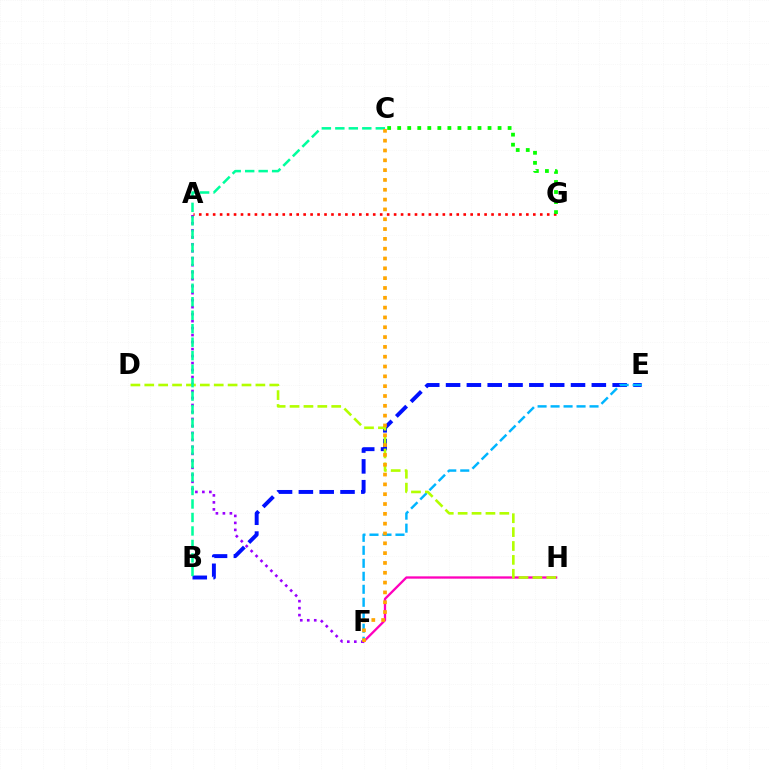{('F', 'H'): [{'color': '#ff00bd', 'line_style': 'solid', 'thickness': 1.66}], ('A', 'F'): [{'color': '#9b00ff', 'line_style': 'dotted', 'thickness': 1.9}], ('B', 'E'): [{'color': '#0010ff', 'line_style': 'dashed', 'thickness': 2.83}], ('E', 'F'): [{'color': '#00b5ff', 'line_style': 'dashed', 'thickness': 1.76}], ('D', 'H'): [{'color': '#b3ff00', 'line_style': 'dashed', 'thickness': 1.89}], ('A', 'G'): [{'color': '#ff0000', 'line_style': 'dotted', 'thickness': 1.89}], ('B', 'C'): [{'color': '#00ff9d', 'line_style': 'dashed', 'thickness': 1.83}], ('C', 'G'): [{'color': '#08ff00', 'line_style': 'dotted', 'thickness': 2.73}], ('C', 'F'): [{'color': '#ffa500', 'line_style': 'dotted', 'thickness': 2.67}]}